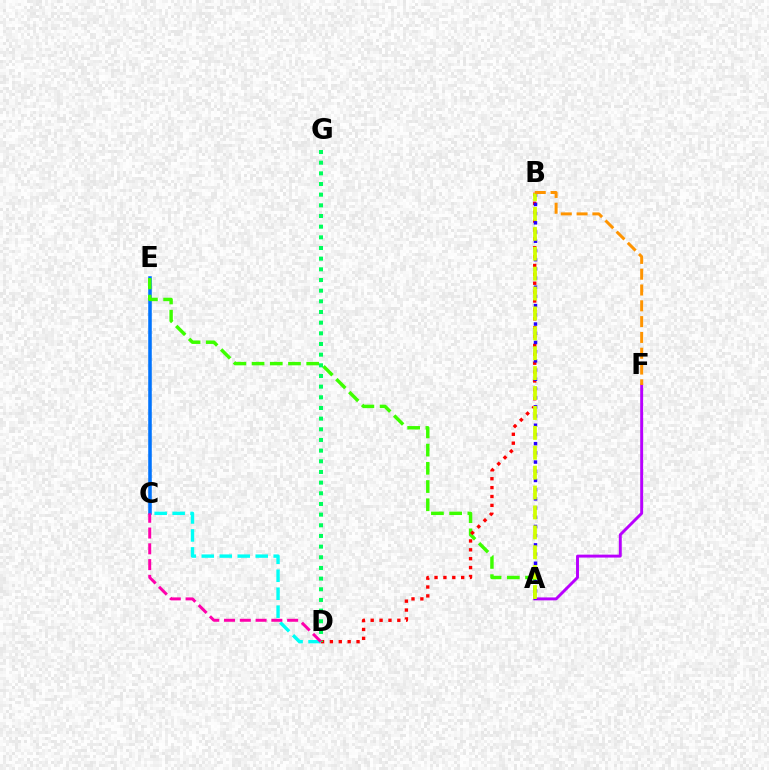{('C', 'E'): [{'color': '#0074ff', 'line_style': 'solid', 'thickness': 2.56}], ('A', 'E'): [{'color': '#3dff00', 'line_style': 'dashed', 'thickness': 2.47}], ('B', 'D'): [{'color': '#ff0000', 'line_style': 'dotted', 'thickness': 2.41}], ('A', 'F'): [{'color': '#b900ff', 'line_style': 'solid', 'thickness': 2.11}], ('A', 'B'): [{'color': '#2500ff', 'line_style': 'dotted', 'thickness': 2.5}, {'color': '#d1ff00', 'line_style': 'dashed', 'thickness': 2.7}], ('C', 'D'): [{'color': '#00fff6', 'line_style': 'dashed', 'thickness': 2.44}, {'color': '#ff00ac', 'line_style': 'dashed', 'thickness': 2.14}], ('B', 'F'): [{'color': '#ff9400', 'line_style': 'dashed', 'thickness': 2.15}], ('D', 'G'): [{'color': '#00ff5c', 'line_style': 'dotted', 'thickness': 2.9}]}